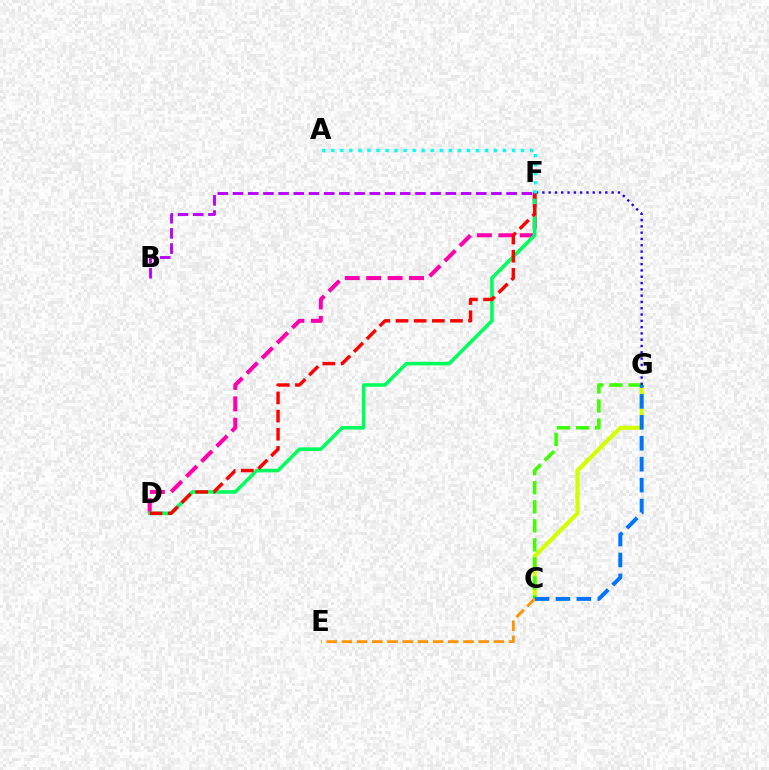{('B', 'F'): [{'color': '#b900ff', 'line_style': 'dashed', 'thickness': 2.07}], ('C', 'G'): [{'color': '#d1ff00', 'line_style': 'solid', 'thickness': 2.93}, {'color': '#3dff00', 'line_style': 'dashed', 'thickness': 2.59}, {'color': '#0074ff', 'line_style': 'dashed', 'thickness': 2.84}], ('D', 'F'): [{'color': '#ff00ac', 'line_style': 'dashed', 'thickness': 2.91}, {'color': '#00ff5c', 'line_style': 'solid', 'thickness': 2.57}, {'color': '#ff0000', 'line_style': 'dashed', 'thickness': 2.47}], ('F', 'G'): [{'color': '#2500ff', 'line_style': 'dotted', 'thickness': 1.71}], ('C', 'E'): [{'color': '#ff9400', 'line_style': 'dashed', 'thickness': 2.06}], ('A', 'F'): [{'color': '#00fff6', 'line_style': 'dotted', 'thickness': 2.46}]}